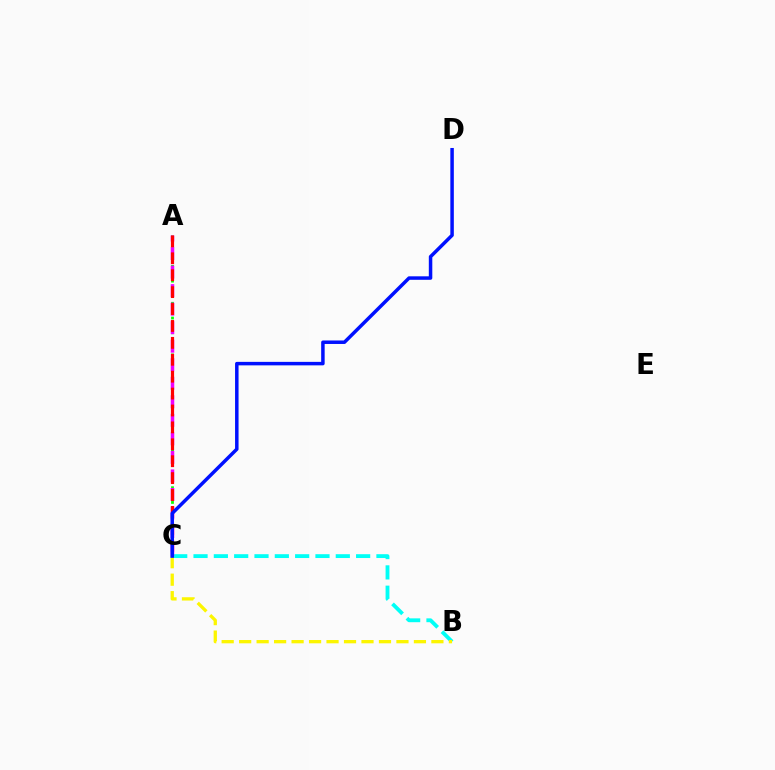{('A', 'C'): [{'color': '#08ff00', 'line_style': 'dotted', 'thickness': 2.0}, {'color': '#ee00ff', 'line_style': 'dashed', 'thickness': 2.52}, {'color': '#ff0000', 'line_style': 'dashed', 'thickness': 2.3}], ('B', 'C'): [{'color': '#00fff6', 'line_style': 'dashed', 'thickness': 2.76}, {'color': '#fcf500', 'line_style': 'dashed', 'thickness': 2.37}], ('C', 'D'): [{'color': '#0010ff', 'line_style': 'solid', 'thickness': 2.51}]}